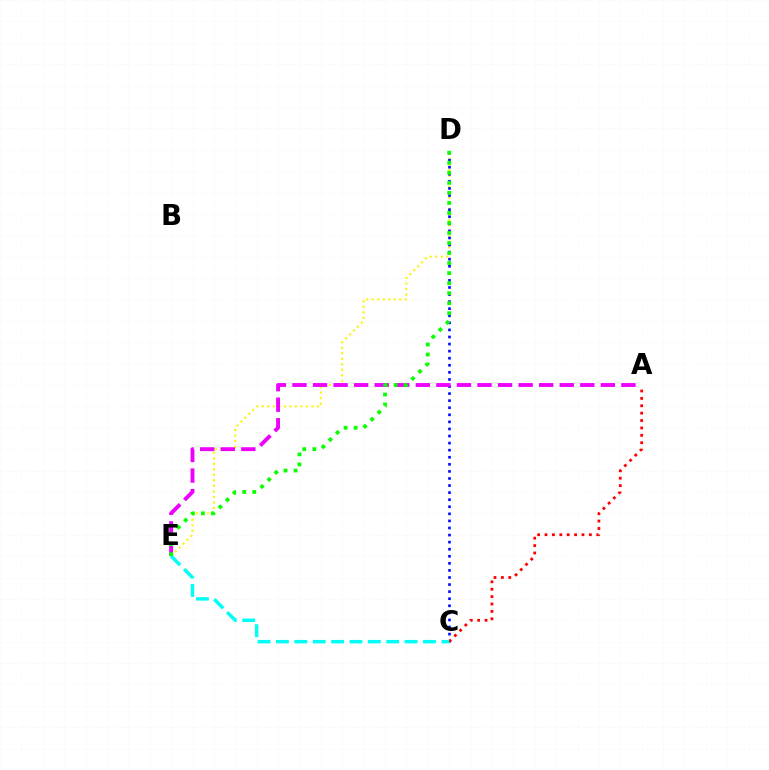{('D', 'E'): [{'color': '#fcf500', 'line_style': 'dotted', 'thickness': 1.5}, {'color': '#08ff00', 'line_style': 'dotted', 'thickness': 2.73}], ('C', 'D'): [{'color': '#0010ff', 'line_style': 'dotted', 'thickness': 1.92}], ('A', 'E'): [{'color': '#ee00ff', 'line_style': 'dashed', 'thickness': 2.79}], ('A', 'C'): [{'color': '#ff0000', 'line_style': 'dotted', 'thickness': 2.01}], ('C', 'E'): [{'color': '#00fff6', 'line_style': 'dashed', 'thickness': 2.5}]}